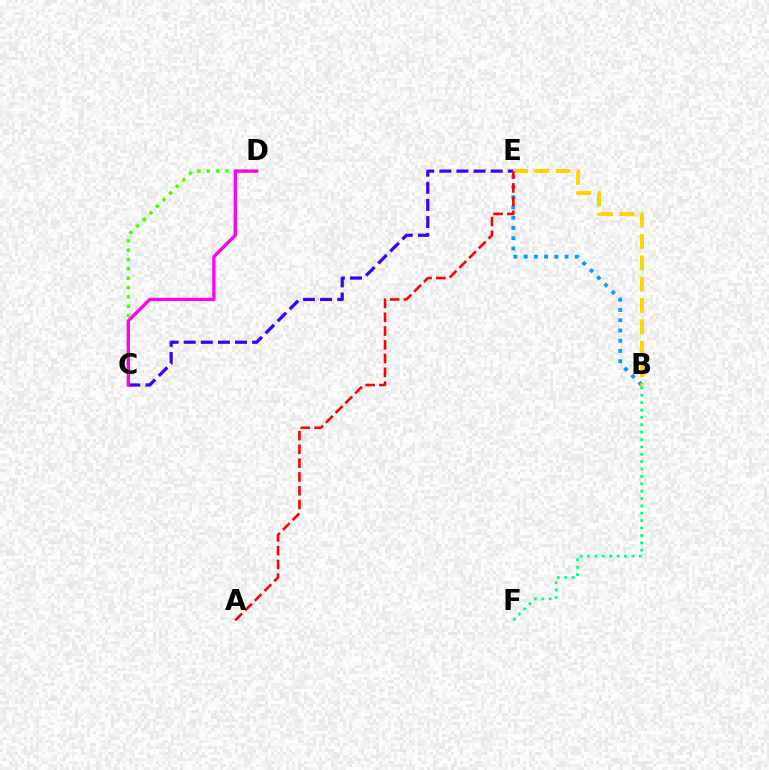{('C', 'E'): [{'color': '#3700ff', 'line_style': 'dashed', 'thickness': 2.33}], ('B', 'E'): [{'color': '#009eff', 'line_style': 'dotted', 'thickness': 2.78}, {'color': '#ffd500', 'line_style': 'dashed', 'thickness': 2.9}], ('C', 'D'): [{'color': '#4fff00', 'line_style': 'dotted', 'thickness': 2.54}, {'color': '#ff00ed', 'line_style': 'solid', 'thickness': 2.37}], ('B', 'F'): [{'color': '#00ff86', 'line_style': 'dotted', 'thickness': 2.01}], ('A', 'E'): [{'color': '#ff0000', 'line_style': 'dashed', 'thickness': 1.87}]}